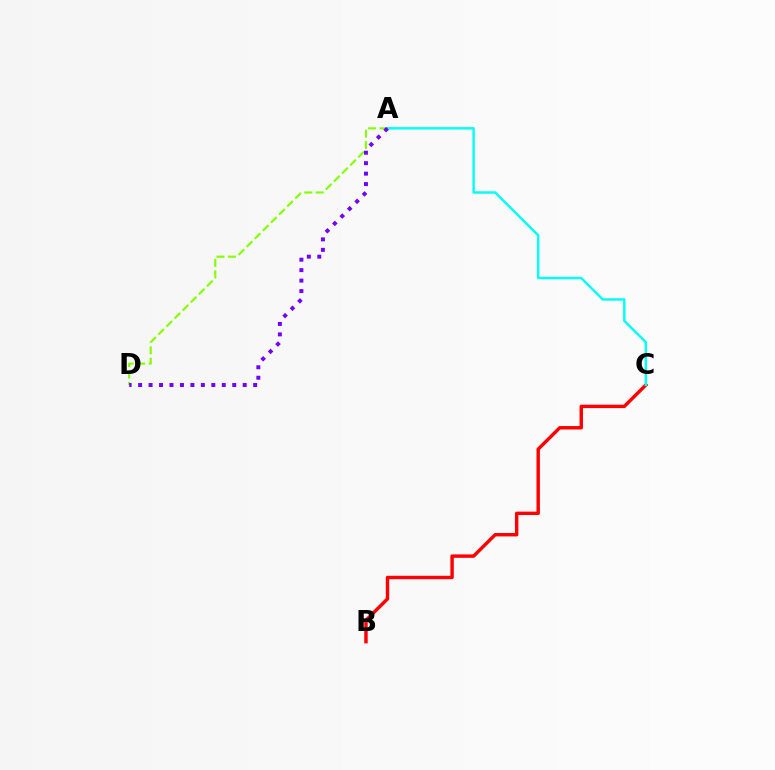{('B', 'C'): [{'color': '#ff0000', 'line_style': 'solid', 'thickness': 2.46}], ('A', 'D'): [{'color': '#84ff00', 'line_style': 'dashed', 'thickness': 1.55}, {'color': '#7200ff', 'line_style': 'dotted', 'thickness': 2.84}], ('A', 'C'): [{'color': '#00fff6', 'line_style': 'solid', 'thickness': 1.75}]}